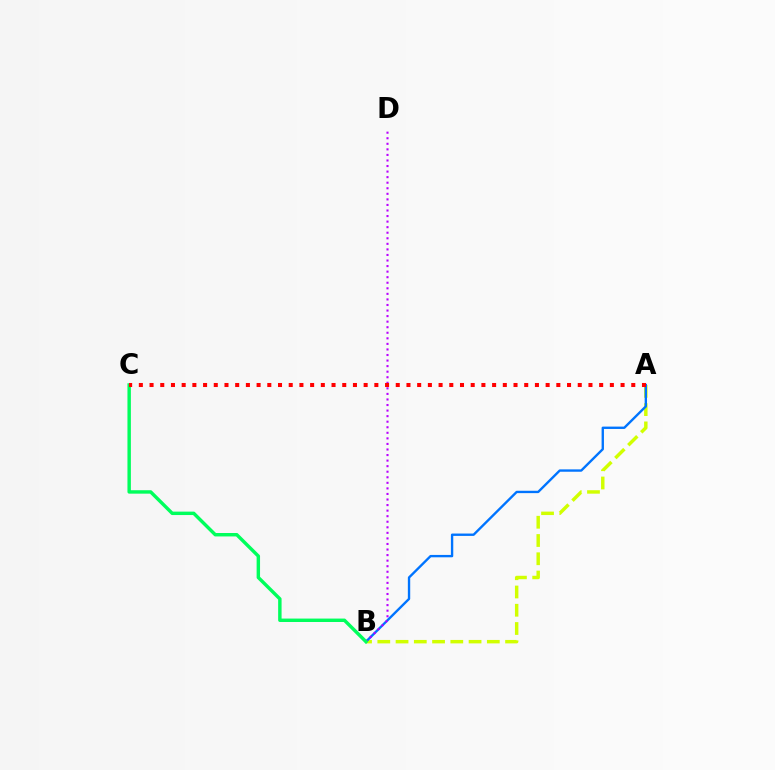{('A', 'B'): [{'color': '#d1ff00', 'line_style': 'dashed', 'thickness': 2.48}, {'color': '#0074ff', 'line_style': 'solid', 'thickness': 1.7}], ('B', 'D'): [{'color': '#b900ff', 'line_style': 'dotted', 'thickness': 1.51}], ('B', 'C'): [{'color': '#00ff5c', 'line_style': 'solid', 'thickness': 2.47}], ('A', 'C'): [{'color': '#ff0000', 'line_style': 'dotted', 'thickness': 2.91}]}